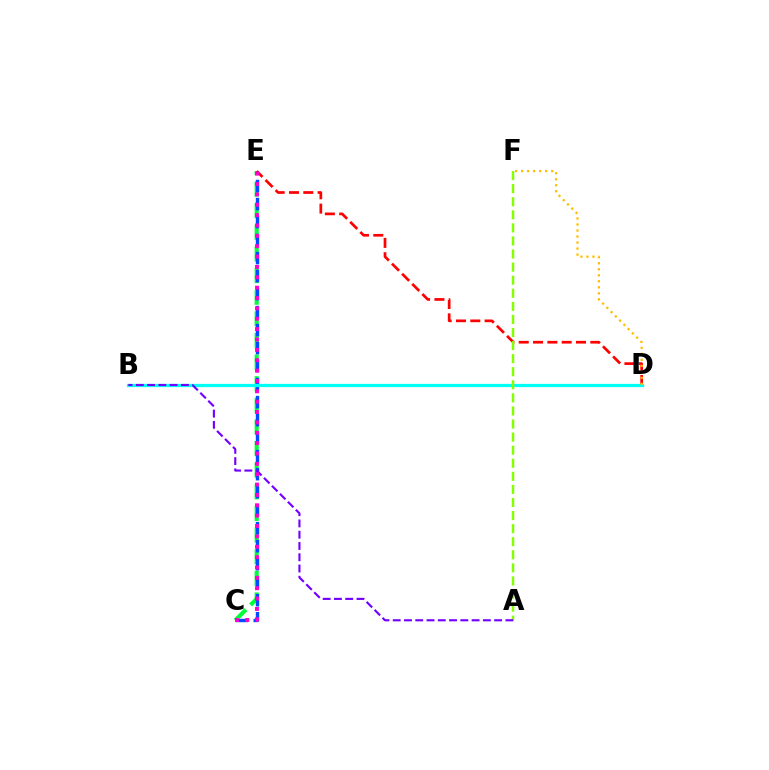{('C', 'E'): [{'color': '#00ff39', 'line_style': 'dashed', 'thickness': 2.94}, {'color': '#004bff', 'line_style': 'dashed', 'thickness': 2.45}, {'color': '#ff00cf', 'line_style': 'dotted', 'thickness': 2.82}], ('D', 'E'): [{'color': '#ff0000', 'line_style': 'dashed', 'thickness': 1.95}], ('B', 'D'): [{'color': '#00fff6', 'line_style': 'solid', 'thickness': 2.35}], ('A', 'F'): [{'color': '#84ff00', 'line_style': 'dashed', 'thickness': 1.78}], ('A', 'B'): [{'color': '#7200ff', 'line_style': 'dashed', 'thickness': 1.53}], ('D', 'F'): [{'color': '#ffbd00', 'line_style': 'dotted', 'thickness': 1.63}]}